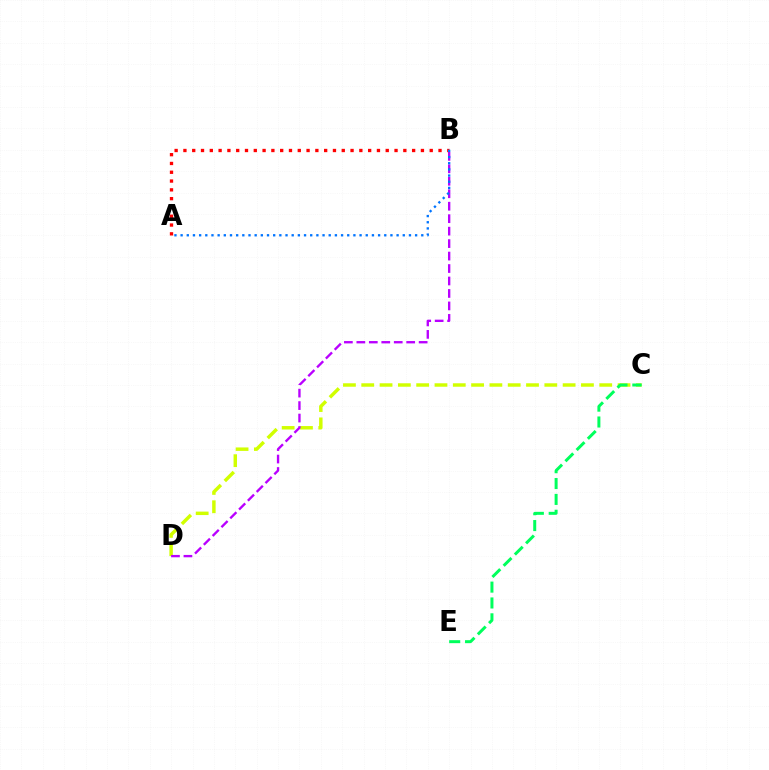{('C', 'D'): [{'color': '#d1ff00', 'line_style': 'dashed', 'thickness': 2.49}], ('C', 'E'): [{'color': '#00ff5c', 'line_style': 'dashed', 'thickness': 2.15}], ('B', 'D'): [{'color': '#b900ff', 'line_style': 'dashed', 'thickness': 1.69}], ('A', 'B'): [{'color': '#ff0000', 'line_style': 'dotted', 'thickness': 2.39}, {'color': '#0074ff', 'line_style': 'dotted', 'thickness': 1.68}]}